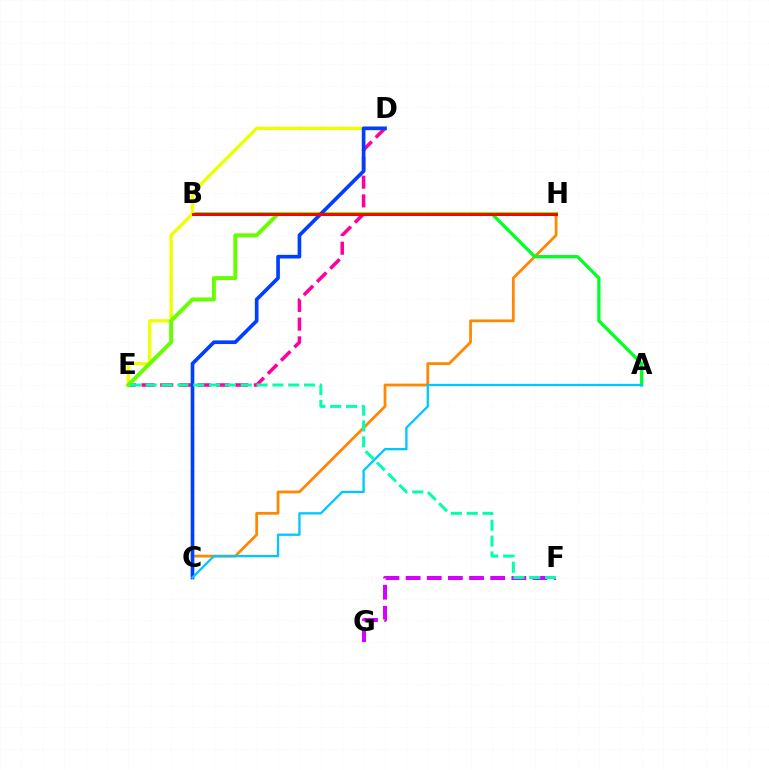{('B', 'H'): [{'color': '#4f00ff', 'line_style': 'dotted', 'thickness': 2.19}, {'color': '#ff0000', 'line_style': 'solid', 'thickness': 2.15}], ('C', 'H'): [{'color': '#ff8800', 'line_style': 'solid', 'thickness': 1.99}], ('A', 'B'): [{'color': '#00ff27', 'line_style': 'solid', 'thickness': 2.34}], ('D', 'E'): [{'color': '#ff00a0', 'line_style': 'dashed', 'thickness': 2.54}, {'color': '#eeff00', 'line_style': 'solid', 'thickness': 2.41}], ('E', 'H'): [{'color': '#66ff00', 'line_style': 'solid', 'thickness': 2.82}], ('C', 'D'): [{'color': '#003fff', 'line_style': 'solid', 'thickness': 2.64}], ('A', 'C'): [{'color': '#00c7ff', 'line_style': 'solid', 'thickness': 1.66}], ('F', 'G'): [{'color': '#d600ff', 'line_style': 'dashed', 'thickness': 2.87}], ('E', 'F'): [{'color': '#00ffaf', 'line_style': 'dashed', 'thickness': 2.15}]}